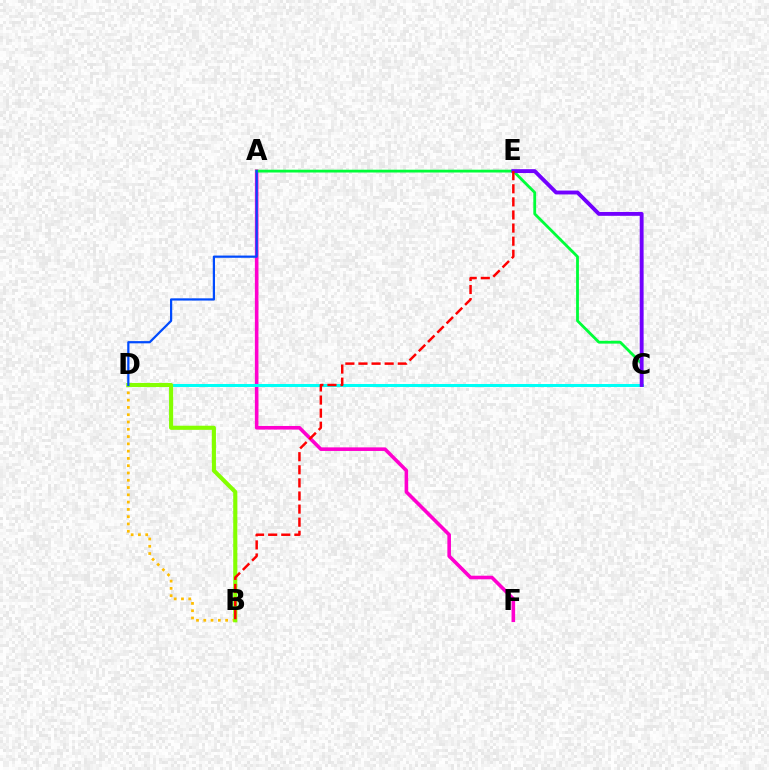{('A', 'F'): [{'color': '#ff00cf', 'line_style': 'solid', 'thickness': 2.59}], ('C', 'D'): [{'color': '#00fff6', 'line_style': 'solid', 'thickness': 2.17}], ('A', 'C'): [{'color': '#00ff39', 'line_style': 'solid', 'thickness': 2.02}], ('B', 'D'): [{'color': '#ffbd00', 'line_style': 'dotted', 'thickness': 1.98}, {'color': '#84ff00', 'line_style': 'solid', 'thickness': 2.96}], ('A', 'D'): [{'color': '#004bff', 'line_style': 'solid', 'thickness': 1.6}], ('C', 'E'): [{'color': '#7200ff', 'line_style': 'solid', 'thickness': 2.79}], ('B', 'E'): [{'color': '#ff0000', 'line_style': 'dashed', 'thickness': 1.78}]}